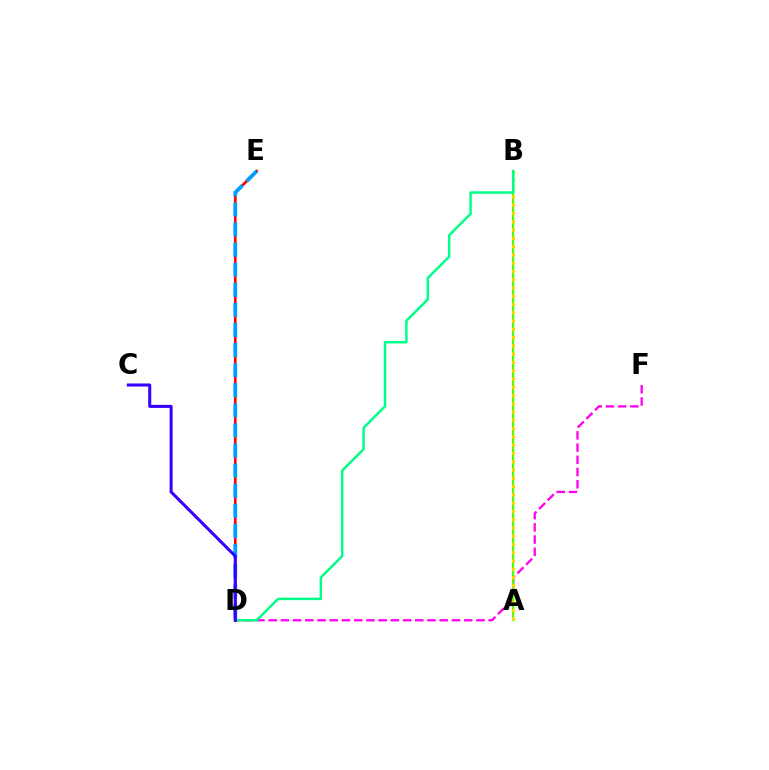{('D', 'F'): [{'color': '#ff00ed', 'line_style': 'dashed', 'thickness': 1.66}], ('A', 'B'): [{'color': '#4fff00', 'line_style': 'solid', 'thickness': 1.52}, {'color': '#ffd500', 'line_style': 'dotted', 'thickness': 2.25}], ('B', 'D'): [{'color': '#00ff86', 'line_style': 'solid', 'thickness': 1.78}], ('D', 'E'): [{'color': '#ff0000', 'line_style': 'solid', 'thickness': 1.92}, {'color': '#009eff', 'line_style': 'dashed', 'thickness': 2.73}], ('C', 'D'): [{'color': '#3700ff', 'line_style': 'solid', 'thickness': 2.19}]}